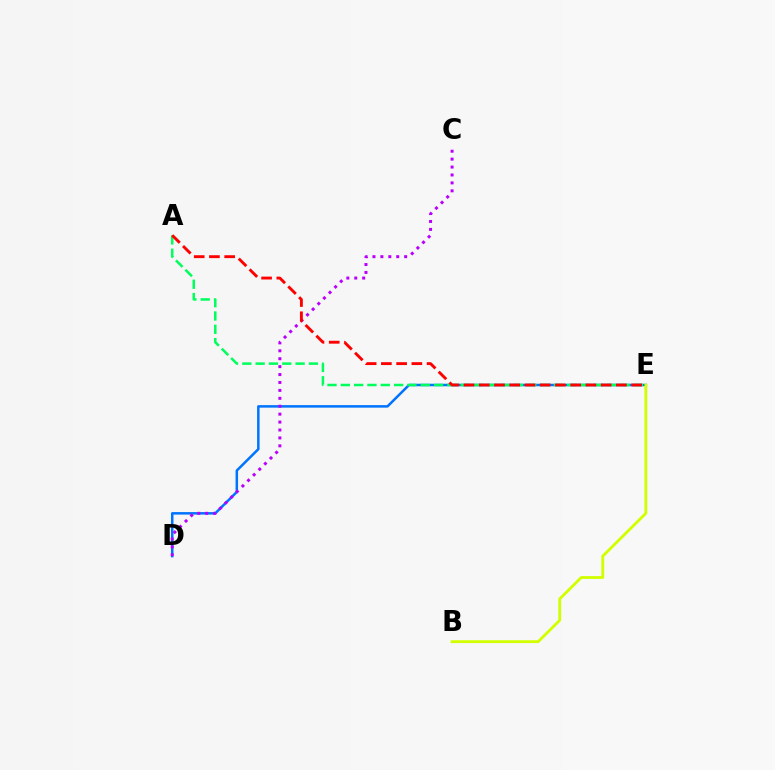{('D', 'E'): [{'color': '#0074ff', 'line_style': 'solid', 'thickness': 1.81}], ('C', 'D'): [{'color': '#b900ff', 'line_style': 'dotted', 'thickness': 2.15}], ('A', 'E'): [{'color': '#00ff5c', 'line_style': 'dashed', 'thickness': 1.81}, {'color': '#ff0000', 'line_style': 'dashed', 'thickness': 2.07}], ('B', 'E'): [{'color': '#d1ff00', 'line_style': 'solid', 'thickness': 2.04}]}